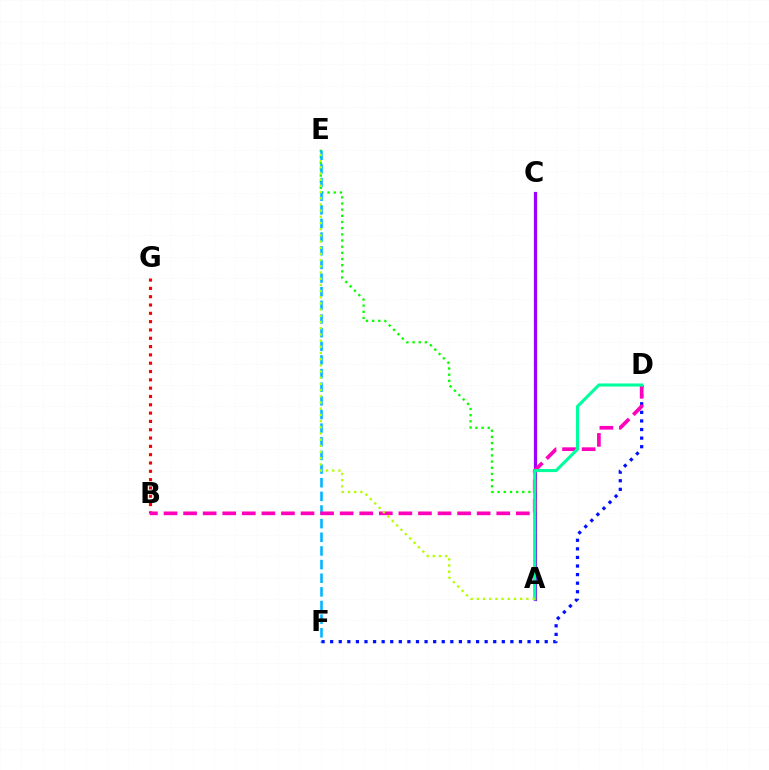{('A', 'E'): [{'color': '#08ff00', 'line_style': 'dotted', 'thickness': 1.68}, {'color': '#b3ff00', 'line_style': 'dotted', 'thickness': 1.68}], ('B', 'G'): [{'color': '#ff0000', 'line_style': 'dotted', 'thickness': 2.26}], ('A', 'C'): [{'color': '#ffa500', 'line_style': 'dashed', 'thickness': 1.51}, {'color': '#9b00ff', 'line_style': 'solid', 'thickness': 2.31}], ('E', 'F'): [{'color': '#00b5ff', 'line_style': 'dashed', 'thickness': 1.85}], ('D', 'F'): [{'color': '#0010ff', 'line_style': 'dotted', 'thickness': 2.33}], ('B', 'D'): [{'color': '#ff00bd', 'line_style': 'dashed', 'thickness': 2.66}], ('A', 'D'): [{'color': '#00ff9d', 'line_style': 'solid', 'thickness': 2.23}]}